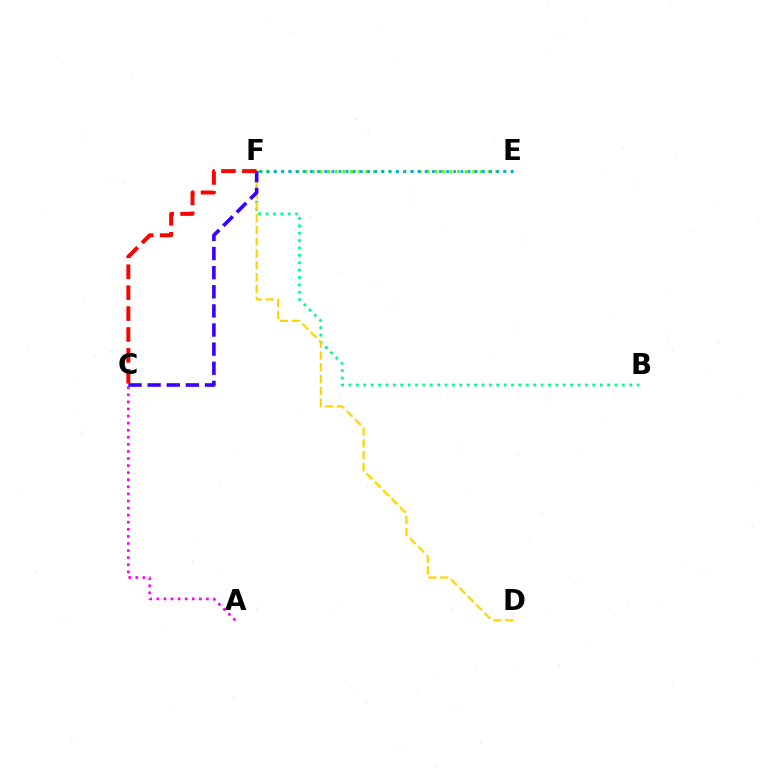{('E', 'F'): [{'color': '#4fff00', 'line_style': 'dotted', 'thickness': 2.08}, {'color': '#009eff', 'line_style': 'dotted', 'thickness': 1.95}], ('B', 'F'): [{'color': '#00ff86', 'line_style': 'dotted', 'thickness': 2.01}], ('C', 'F'): [{'color': '#ff0000', 'line_style': 'dashed', 'thickness': 2.84}, {'color': '#3700ff', 'line_style': 'dashed', 'thickness': 2.6}], ('A', 'C'): [{'color': '#ff00ed', 'line_style': 'dotted', 'thickness': 1.92}], ('D', 'F'): [{'color': '#ffd500', 'line_style': 'dashed', 'thickness': 1.6}]}